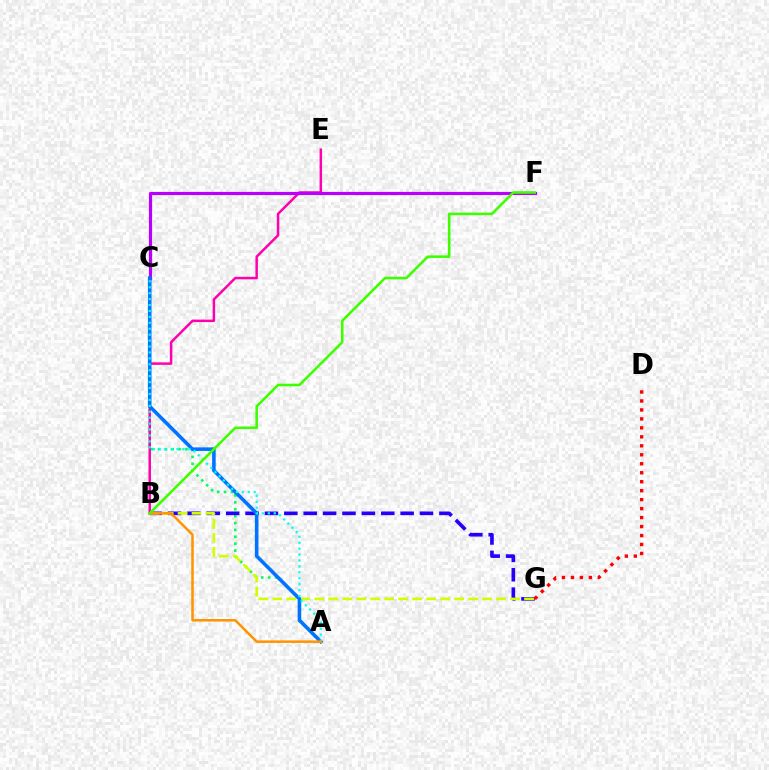{('A', 'C'): [{'color': '#00ff5c', 'line_style': 'dotted', 'thickness': 1.87}, {'color': '#0074ff', 'line_style': 'solid', 'thickness': 2.58}, {'color': '#00fff6', 'line_style': 'dotted', 'thickness': 1.61}], ('B', 'E'): [{'color': '#ff00ac', 'line_style': 'solid', 'thickness': 1.79}], ('C', 'F'): [{'color': '#b900ff', 'line_style': 'solid', 'thickness': 2.28}], ('B', 'G'): [{'color': '#2500ff', 'line_style': 'dashed', 'thickness': 2.63}, {'color': '#d1ff00', 'line_style': 'dashed', 'thickness': 1.9}], ('D', 'G'): [{'color': '#ff0000', 'line_style': 'dotted', 'thickness': 2.44}], ('A', 'B'): [{'color': '#ff9400', 'line_style': 'solid', 'thickness': 1.81}], ('B', 'F'): [{'color': '#3dff00', 'line_style': 'solid', 'thickness': 1.85}]}